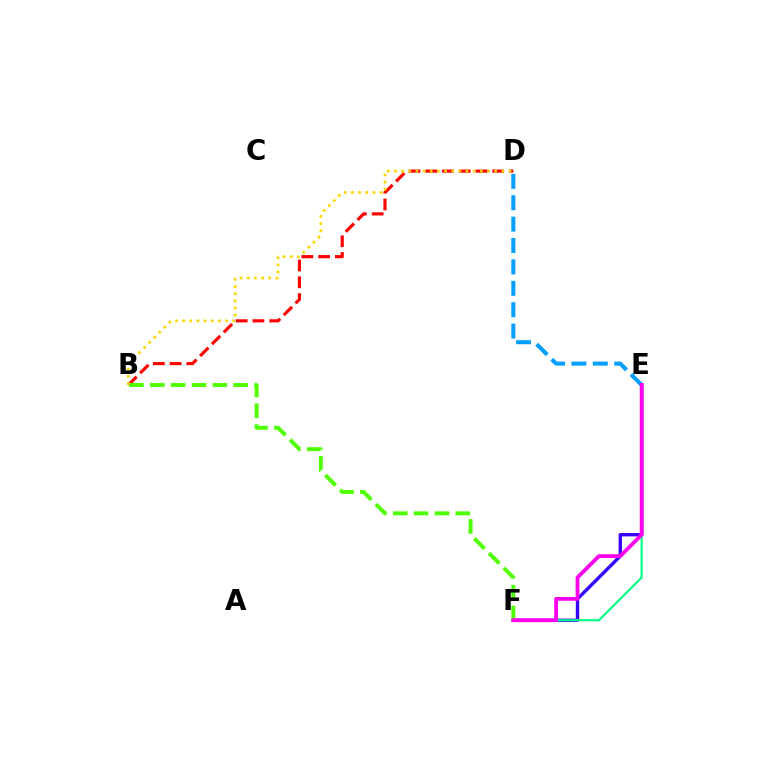{('E', 'F'): [{'color': '#3700ff', 'line_style': 'solid', 'thickness': 2.43}, {'color': '#00ff86', 'line_style': 'solid', 'thickness': 1.57}, {'color': '#ff00ed', 'line_style': 'solid', 'thickness': 2.72}], ('B', 'D'): [{'color': '#ff0000', 'line_style': 'dashed', 'thickness': 2.28}, {'color': '#ffd500', 'line_style': 'dotted', 'thickness': 1.95}], ('D', 'E'): [{'color': '#009eff', 'line_style': 'dashed', 'thickness': 2.91}], ('B', 'F'): [{'color': '#4fff00', 'line_style': 'dashed', 'thickness': 2.83}]}